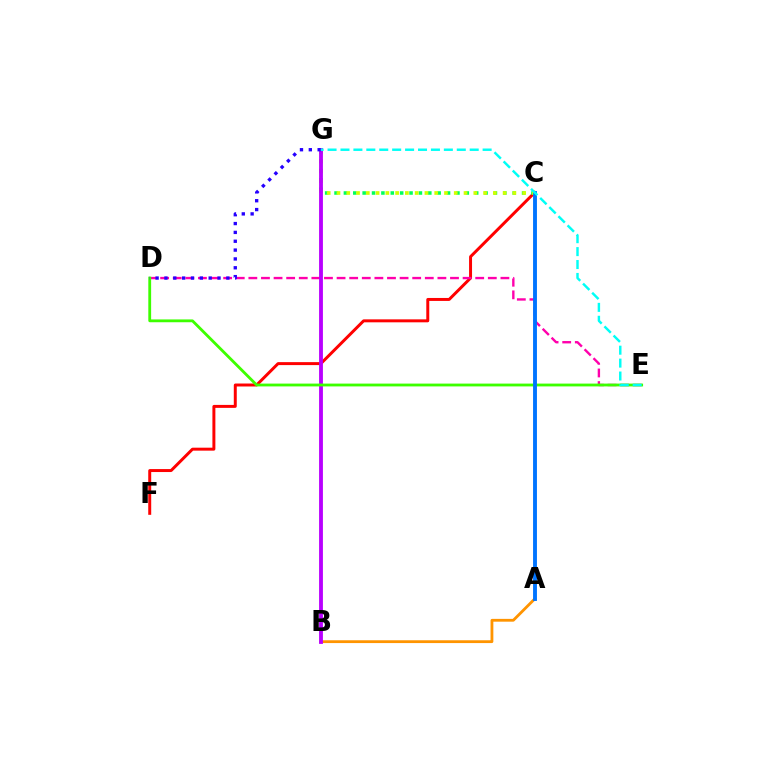{('C', 'F'): [{'color': '#ff0000', 'line_style': 'solid', 'thickness': 2.14}], ('D', 'E'): [{'color': '#ff00ac', 'line_style': 'dashed', 'thickness': 1.71}, {'color': '#3dff00', 'line_style': 'solid', 'thickness': 2.03}], ('A', 'B'): [{'color': '#ff9400', 'line_style': 'solid', 'thickness': 2.02}], ('C', 'G'): [{'color': '#00ff5c', 'line_style': 'dotted', 'thickness': 2.55}, {'color': '#d1ff00', 'line_style': 'dotted', 'thickness': 2.66}], ('B', 'G'): [{'color': '#b900ff', 'line_style': 'solid', 'thickness': 2.76}], ('A', 'C'): [{'color': '#0074ff', 'line_style': 'solid', 'thickness': 2.8}], ('D', 'G'): [{'color': '#2500ff', 'line_style': 'dotted', 'thickness': 2.4}], ('E', 'G'): [{'color': '#00fff6', 'line_style': 'dashed', 'thickness': 1.76}]}